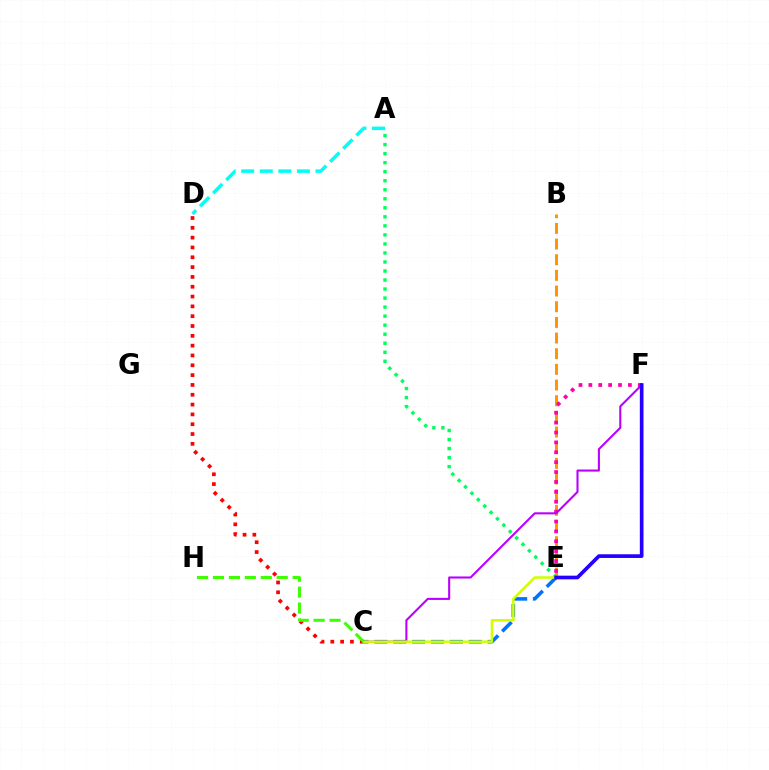{('B', 'E'): [{'color': '#ff9400', 'line_style': 'dashed', 'thickness': 2.13}], ('A', 'E'): [{'color': '#00ff5c', 'line_style': 'dotted', 'thickness': 2.45}], ('C', 'D'): [{'color': '#ff0000', 'line_style': 'dotted', 'thickness': 2.67}], ('C', 'E'): [{'color': '#0074ff', 'line_style': 'dashed', 'thickness': 2.57}, {'color': '#d1ff00', 'line_style': 'solid', 'thickness': 1.82}], ('E', 'F'): [{'color': '#ff00ac', 'line_style': 'dotted', 'thickness': 2.69}, {'color': '#2500ff', 'line_style': 'solid', 'thickness': 2.65}], ('A', 'D'): [{'color': '#00fff6', 'line_style': 'dashed', 'thickness': 2.52}], ('C', 'F'): [{'color': '#b900ff', 'line_style': 'solid', 'thickness': 1.5}], ('C', 'H'): [{'color': '#3dff00', 'line_style': 'dashed', 'thickness': 2.16}]}